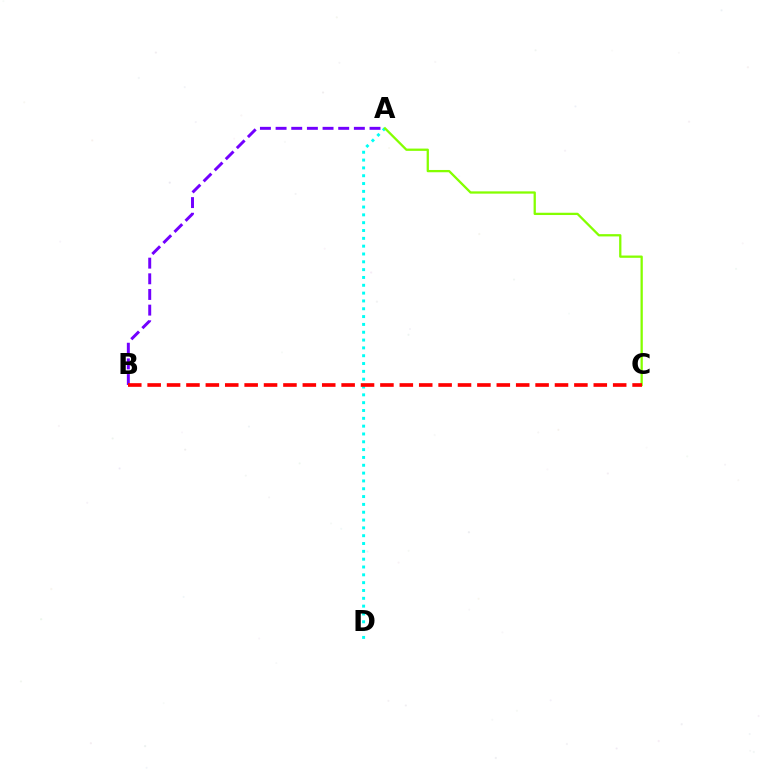{('A', 'D'): [{'color': '#00fff6', 'line_style': 'dotted', 'thickness': 2.13}], ('A', 'B'): [{'color': '#7200ff', 'line_style': 'dashed', 'thickness': 2.13}], ('A', 'C'): [{'color': '#84ff00', 'line_style': 'solid', 'thickness': 1.64}], ('B', 'C'): [{'color': '#ff0000', 'line_style': 'dashed', 'thickness': 2.64}]}